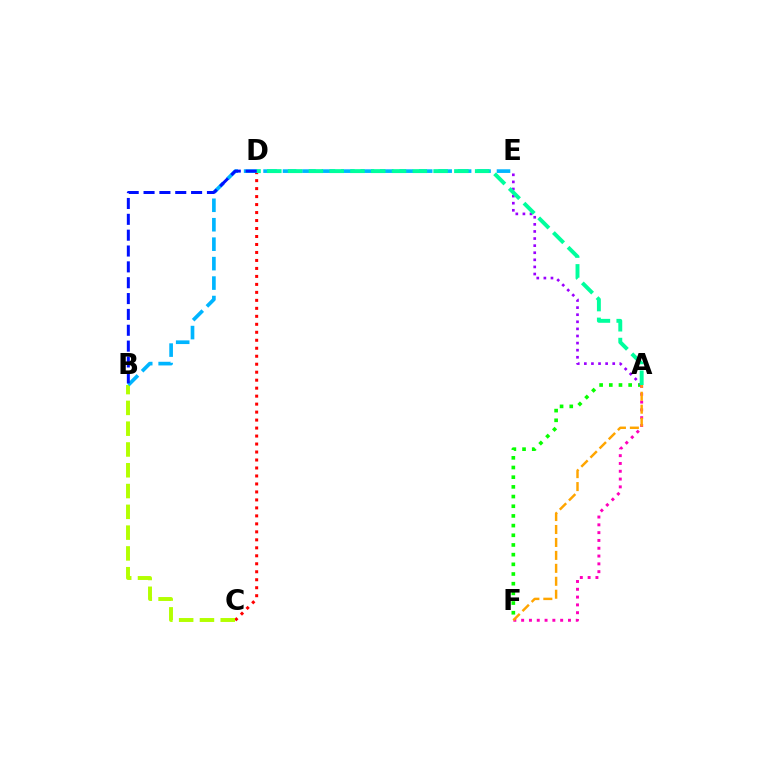{('C', 'D'): [{'color': '#ff0000', 'line_style': 'dotted', 'thickness': 2.17}], ('B', 'C'): [{'color': '#b3ff00', 'line_style': 'dashed', 'thickness': 2.82}], ('A', 'F'): [{'color': '#08ff00', 'line_style': 'dotted', 'thickness': 2.63}, {'color': '#ff00bd', 'line_style': 'dotted', 'thickness': 2.12}, {'color': '#ffa500', 'line_style': 'dashed', 'thickness': 1.76}], ('B', 'E'): [{'color': '#00b5ff', 'line_style': 'dashed', 'thickness': 2.64}], ('A', 'E'): [{'color': '#9b00ff', 'line_style': 'dotted', 'thickness': 1.93}], ('A', 'D'): [{'color': '#00ff9d', 'line_style': 'dashed', 'thickness': 2.82}], ('B', 'D'): [{'color': '#0010ff', 'line_style': 'dashed', 'thickness': 2.15}]}